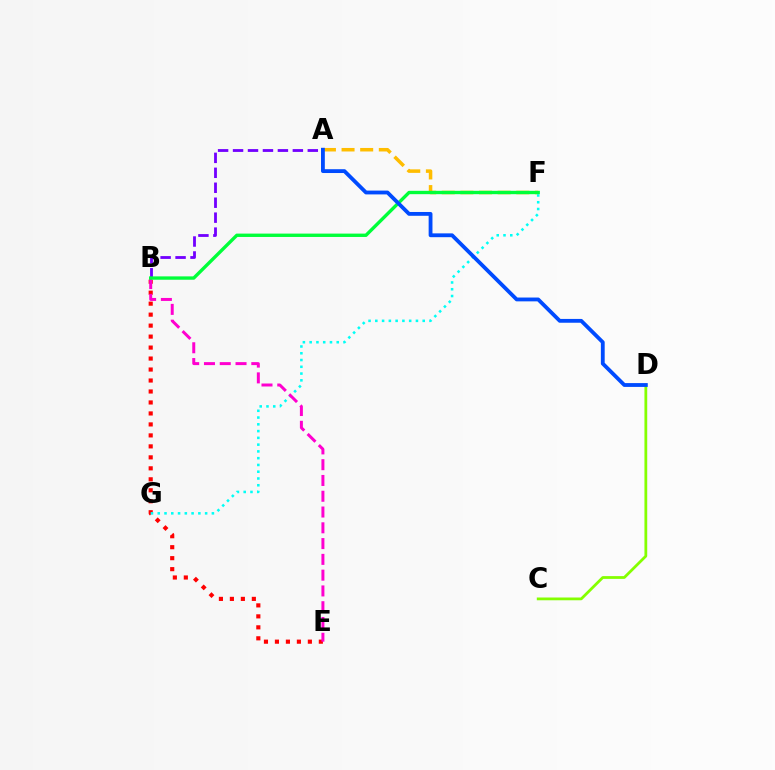{('A', 'B'): [{'color': '#7200ff', 'line_style': 'dashed', 'thickness': 2.03}], ('C', 'D'): [{'color': '#84ff00', 'line_style': 'solid', 'thickness': 2.0}], ('B', 'E'): [{'color': '#ff0000', 'line_style': 'dotted', 'thickness': 2.98}, {'color': '#ff00cf', 'line_style': 'dashed', 'thickness': 2.14}], ('A', 'F'): [{'color': '#ffbd00', 'line_style': 'dashed', 'thickness': 2.53}], ('F', 'G'): [{'color': '#00fff6', 'line_style': 'dotted', 'thickness': 1.84}], ('B', 'F'): [{'color': '#00ff39', 'line_style': 'solid', 'thickness': 2.42}], ('A', 'D'): [{'color': '#004bff', 'line_style': 'solid', 'thickness': 2.75}]}